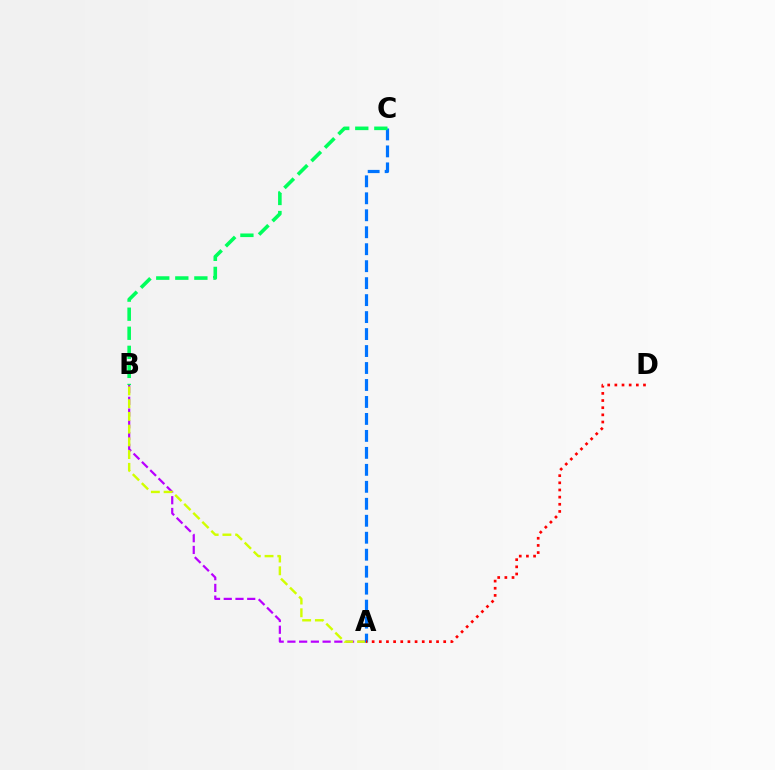{('A', 'B'): [{'color': '#b900ff', 'line_style': 'dashed', 'thickness': 1.59}, {'color': '#d1ff00', 'line_style': 'dashed', 'thickness': 1.73}], ('A', 'C'): [{'color': '#0074ff', 'line_style': 'dashed', 'thickness': 2.31}], ('A', 'D'): [{'color': '#ff0000', 'line_style': 'dotted', 'thickness': 1.94}], ('B', 'C'): [{'color': '#00ff5c', 'line_style': 'dashed', 'thickness': 2.59}]}